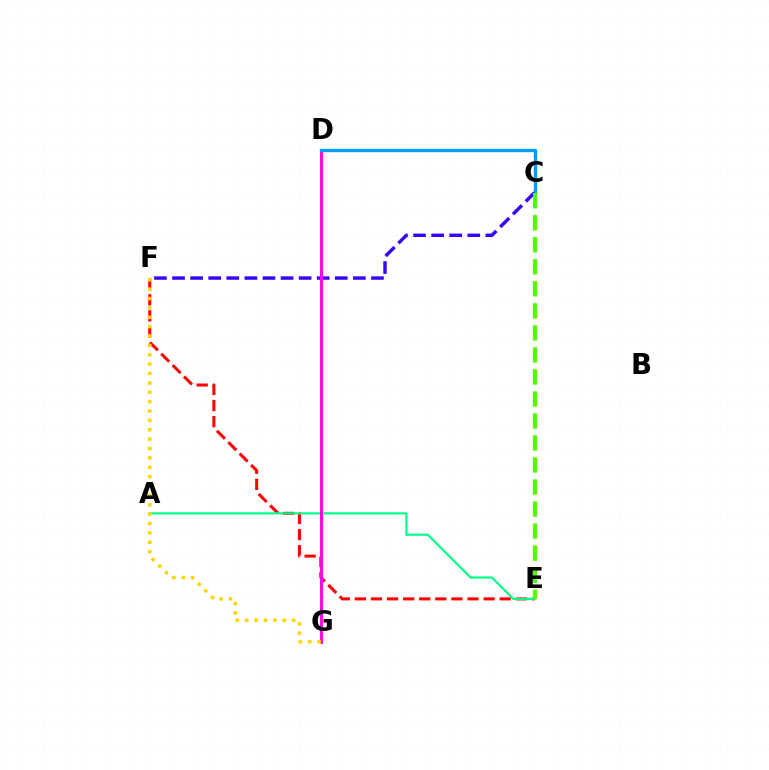{('E', 'F'): [{'color': '#ff0000', 'line_style': 'dashed', 'thickness': 2.19}], ('C', 'F'): [{'color': '#3700ff', 'line_style': 'dashed', 'thickness': 2.46}], ('A', 'E'): [{'color': '#00ff86', 'line_style': 'solid', 'thickness': 1.53}], ('D', 'G'): [{'color': '#ff00ed', 'line_style': 'solid', 'thickness': 2.1}], ('F', 'G'): [{'color': '#ffd500', 'line_style': 'dotted', 'thickness': 2.55}], ('C', 'D'): [{'color': '#009eff', 'line_style': 'solid', 'thickness': 2.42}], ('C', 'E'): [{'color': '#4fff00', 'line_style': 'dashed', 'thickness': 2.99}]}